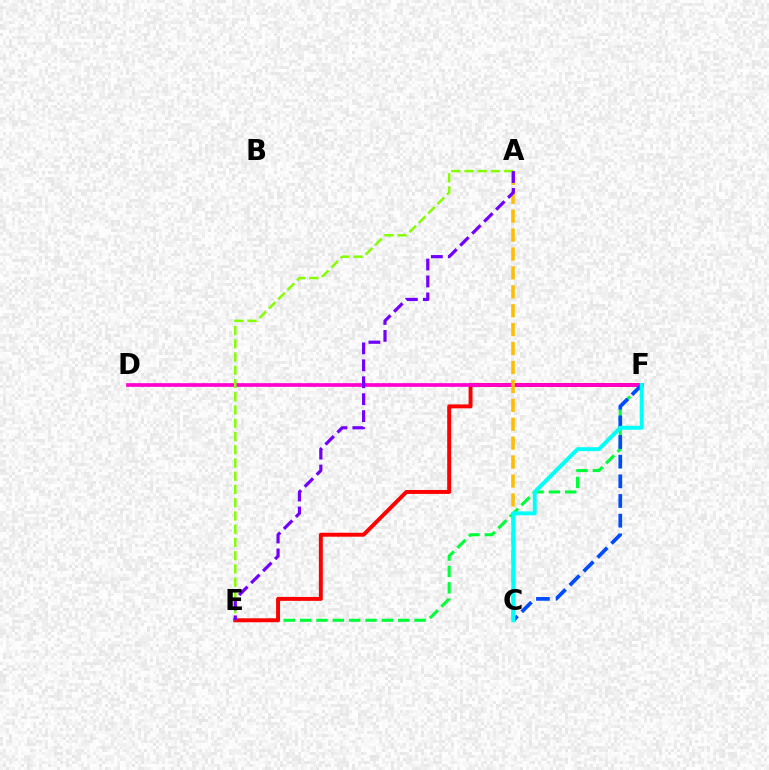{('E', 'F'): [{'color': '#00ff39', 'line_style': 'dashed', 'thickness': 2.22}, {'color': '#ff0000', 'line_style': 'solid', 'thickness': 2.83}], ('D', 'F'): [{'color': '#ff00cf', 'line_style': 'solid', 'thickness': 2.65}], ('A', 'C'): [{'color': '#ffbd00', 'line_style': 'dashed', 'thickness': 2.57}], ('A', 'E'): [{'color': '#84ff00', 'line_style': 'dashed', 'thickness': 1.8}, {'color': '#7200ff', 'line_style': 'dashed', 'thickness': 2.3}], ('C', 'F'): [{'color': '#004bff', 'line_style': 'dashed', 'thickness': 2.67}, {'color': '#00fff6', 'line_style': 'solid', 'thickness': 2.84}]}